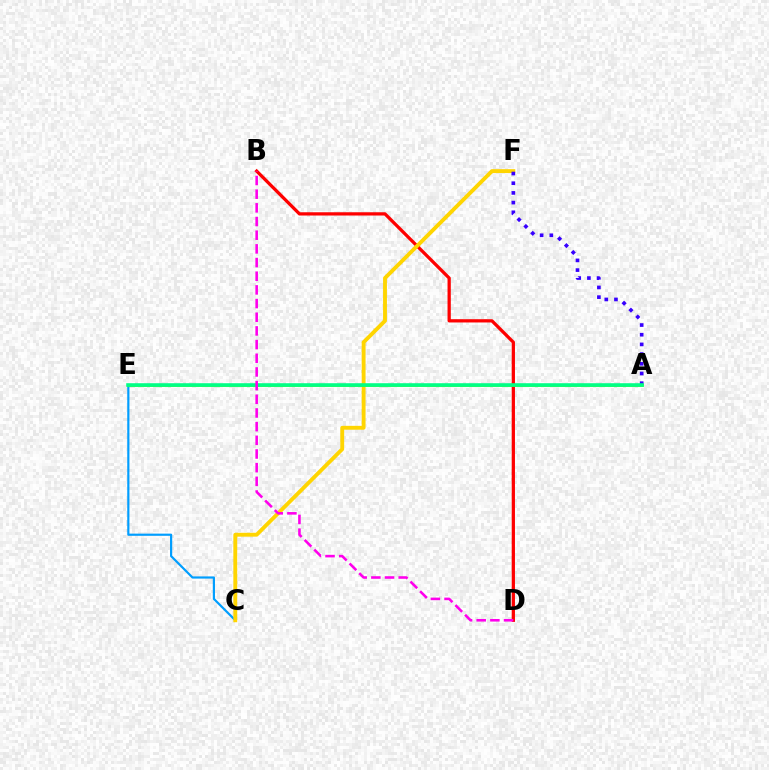{('C', 'E'): [{'color': '#009eff', 'line_style': 'solid', 'thickness': 1.57}], ('B', 'D'): [{'color': '#ff0000', 'line_style': 'solid', 'thickness': 2.35}, {'color': '#ff00ed', 'line_style': 'dashed', 'thickness': 1.86}], ('C', 'F'): [{'color': '#ffd500', 'line_style': 'solid', 'thickness': 2.79}], ('A', 'F'): [{'color': '#3700ff', 'line_style': 'dotted', 'thickness': 2.63}], ('A', 'E'): [{'color': '#4fff00', 'line_style': 'solid', 'thickness': 1.89}, {'color': '#00ff86', 'line_style': 'solid', 'thickness': 2.57}]}